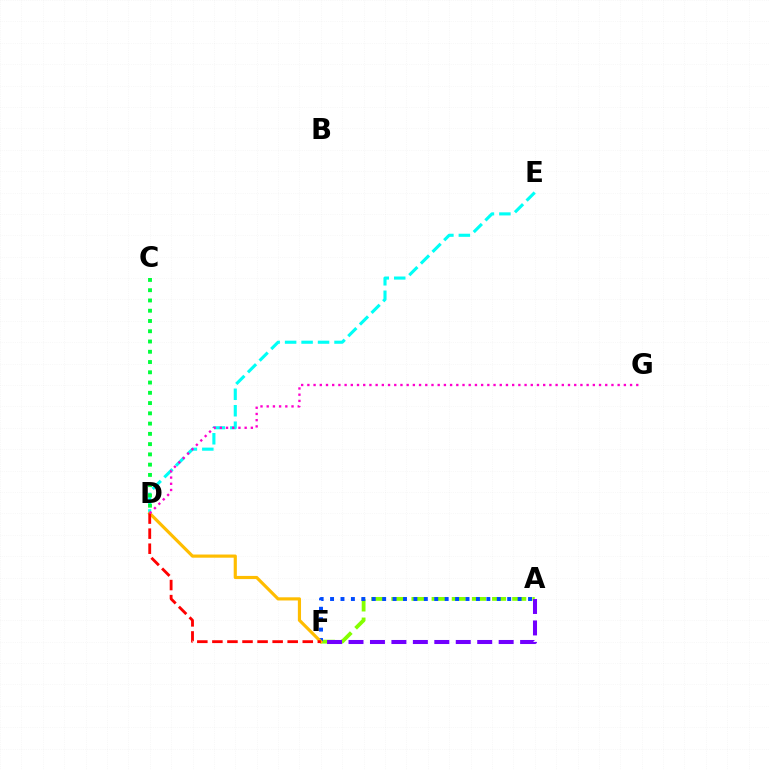{('A', 'F'): [{'color': '#84ff00', 'line_style': 'dashed', 'thickness': 2.74}, {'color': '#7200ff', 'line_style': 'dashed', 'thickness': 2.91}, {'color': '#004bff', 'line_style': 'dotted', 'thickness': 2.83}], ('D', 'E'): [{'color': '#00fff6', 'line_style': 'dashed', 'thickness': 2.24}], ('D', 'F'): [{'color': '#ffbd00', 'line_style': 'solid', 'thickness': 2.28}, {'color': '#ff0000', 'line_style': 'dashed', 'thickness': 2.05}], ('C', 'D'): [{'color': '#00ff39', 'line_style': 'dotted', 'thickness': 2.79}], ('D', 'G'): [{'color': '#ff00cf', 'line_style': 'dotted', 'thickness': 1.69}]}